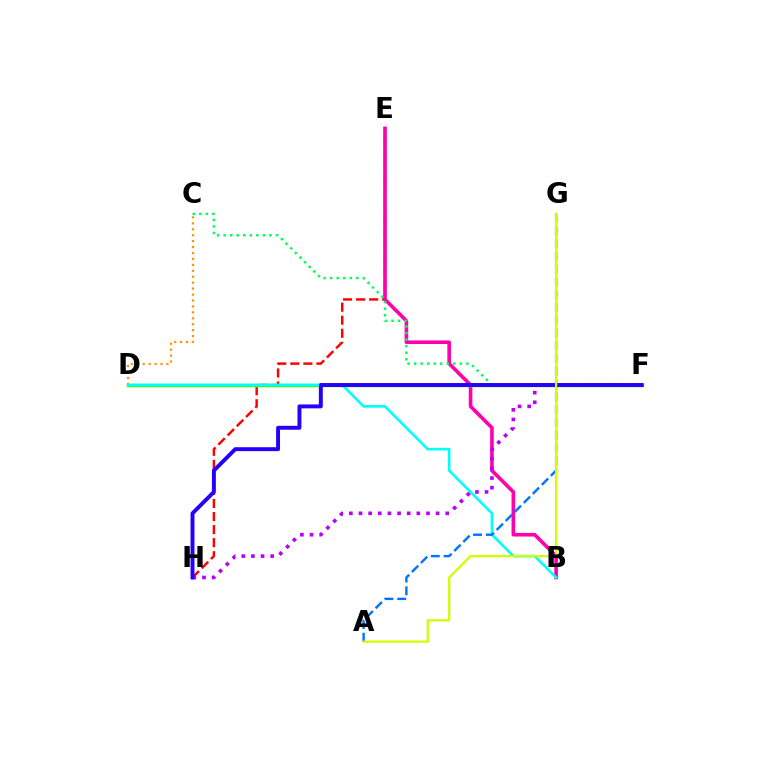{('E', 'H'): [{'color': '#ff0000', 'line_style': 'dashed', 'thickness': 1.77}], ('B', 'E'): [{'color': '#ff00ac', 'line_style': 'solid', 'thickness': 2.6}], ('C', 'D'): [{'color': '#ff9400', 'line_style': 'dotted', 'thickness': 1.61}], ('D', 'F'): [{'color': '#3dff00', 'line_style': 'solid', 'thickness': 2.48}], ('B', 'D'): [{'color': '#00fff6', 'line_style': 'solid', 'thickness': 1.87}], ('A', 'G'): [{'color': '#0074ff', 'line_style': 'dashed', 'thickness': 1.74}, {'color': '#d1ff00', 'line_style': 'solid', 'thickness': 1.64}], ('C', 'F'): [{'color': '#00ff5c', 'line_style': 'dotted', 'thickness': 1.78}], ('F', 'H'): [{'color': '#b900ff', 'line_style': 'dotted', 'thickness': 2.62}, {'color': '#2500ff', 'line_style': 'solid', 'thickness': 2.82}]}